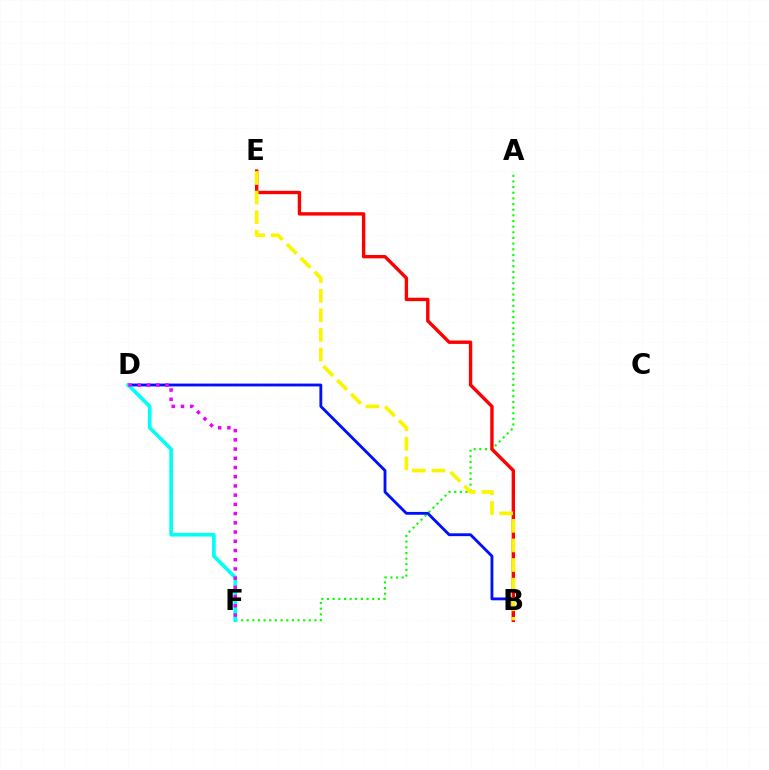{('A', 'F'): [{'color': '#08ff00', 'line_style': 'dotted', 'thickness': 1.54}], ('B', 'D'): [{'color': '#0010ff', 'line_style': 'solid', 'thickness': 2.05}], ('D', 'F'): [{'color': '#00fff6', 'line_style': 'solid', 'thickness': 2.65}, {'color': '#ee00ff', 'line_style': 'dotted', 'thickness': 2.5}], ('B', 'E'): [{'color': '#ff0000', 'line_style': 'solid', 'thickness': 2.44}, {'color': '#fcf500', 'line_style': 'dashed', 'thickness': 2.66}]}